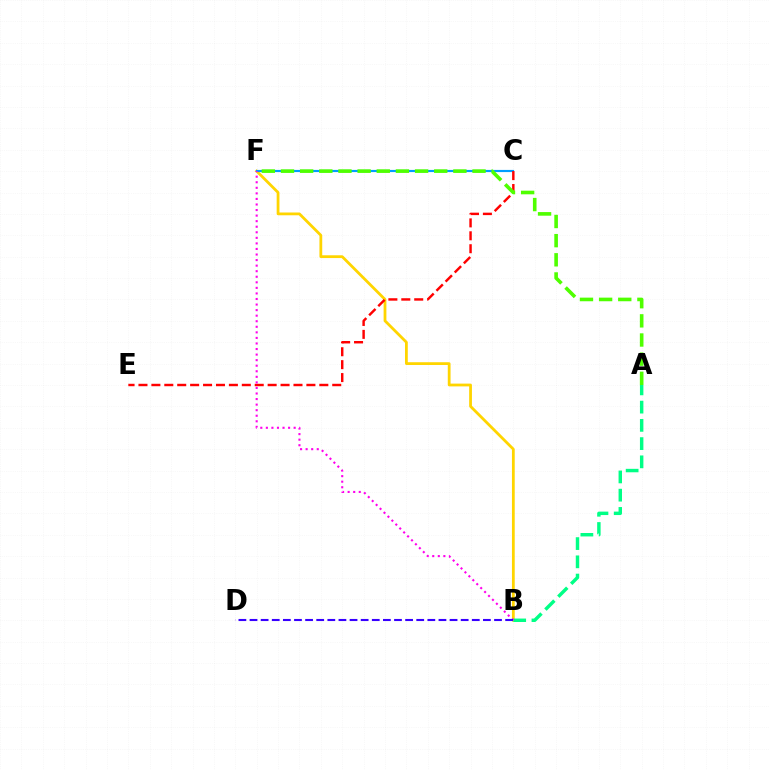{('B', 'F'): [{'color': '#ffd500', 'line_style': 'solid', 'thickness': 2.0}, {'color': '#ff00ed', 'line_style': 'dotted', 'thickness': 1.51}], ('A', 'B'): [{'color': '#00ff86', 'line_style': 'dashed', 'thickness': 2.48}], ('C', 'F'): [{'color': '#009eff', 'line_style': 'solid', 'thickness': 1.56}], ('C', 'E'): [{'color': '#ff0000', 'line_style': 'dashed', 'thickness': 1.75}], ('A', 'F'): [{'color': '#4fff00', 'line_style': 'dashed', 'thickness': 2.6}], ('B', 'D'): [{'color': '#3700ff', 'line_style': 'dashed', 'thickness': 1.51}]}